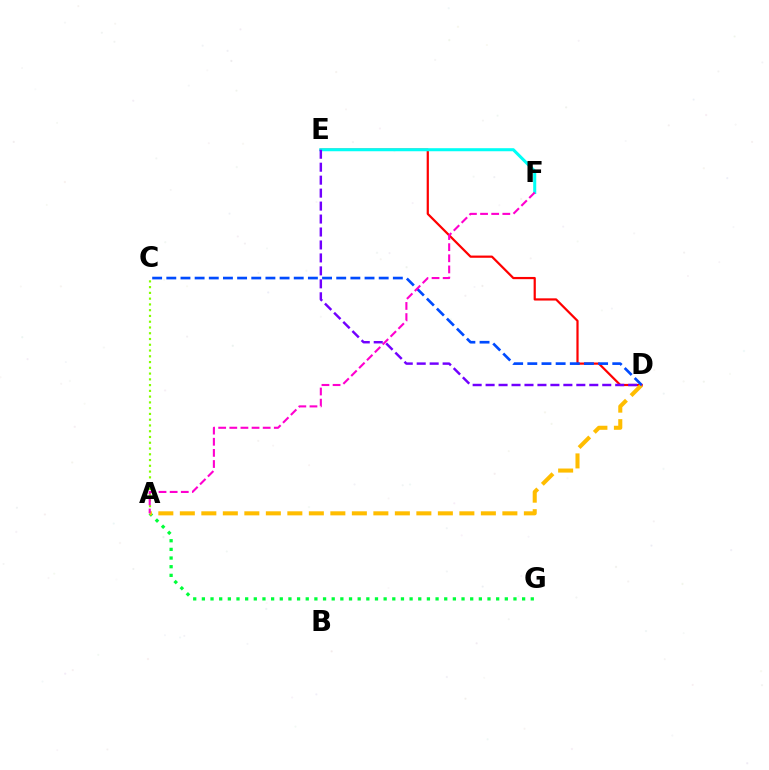{('A', 'C'): [{'color': '#84ff00', 'line_style': 'dotted', 'thickness': 1.57}], ('D', 'E'): [{'color': '#ff0000', 'line_style': 'solid', 'thickness': 1.59}, {'color': '#7200ff', 'line_style': 'dashed', 'thickness': 1.76}], ('A', 'G'): [{'color': '#00ff39', 'line_style': 'dotted', 'thickness': 2.35}], ('A', 'D'): [{'color': '#ffbd00', 'line_style': 'dashed', 'thickness': 2.92}], ('E', 'F'): [{'color': '#00fff6', 'line_style': 'solid', 'thickness': 2.19}], ('C', 'D'): [{'color': '#004bff', 'line_style': 'dashed', 'thickness': 1.92}], ('A', 'F'): [{'color': '#ff00cf', 'line_style': 'dashed', 'thickness': 1.51}]}